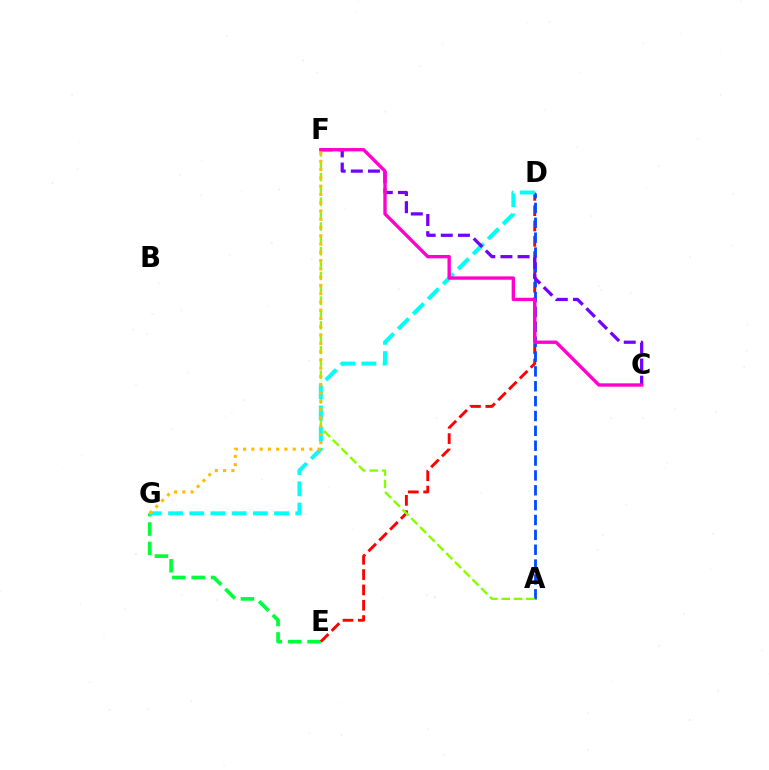{('E', 'G'): [{'color': '#00ff39', 'line_style': 'dashed', 'thickness': 2.63}], ('D', 'E'): [{'color': '#ff0000', 'line_style': 'dashed', 'thickness': 2.08}], ('A', 'D'): [{'color': '#004bff', 'line_style': 'dashed', 'thickness': 2.02}], ('A', 'F'): [{'color': '#84ff00', 'line_style': 'dashed', 'thickness': 1.68}], ('D', 'G'): [{'color': '#00fff6', 'line_style': 'dashed', 'thickness': 2.88}], ('C', 'F'): [{'color': '#7200ff', 'line_style': 'dashed', 'thickness': 2.33}, {'color': '#ff00cf', 'line_style': 'solid', 'thickness': 2.42}], ('F', 'G'): [{'color': '#ffbd00', 'line_style': 'dotted', 'thickness': 2.25}]}